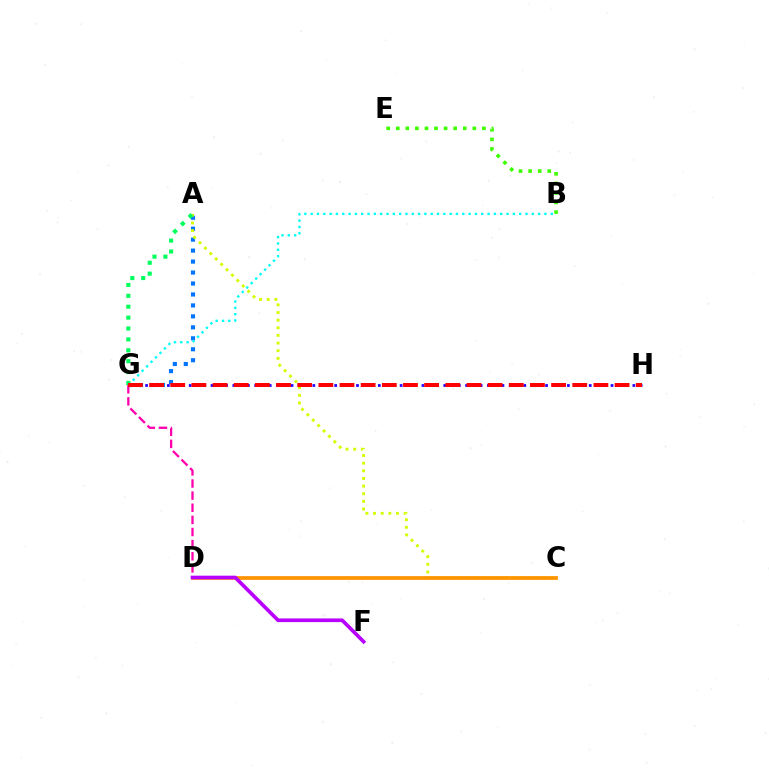{('A', 'G'): [{'color': '#0074ff', 'line_style': 'dotted', 'thickness': 2.98}, {'color': '#00ff5c', 'line_style': 'dotted', 'thickness': 2.96}], ('D', 'G'): [{'color': '#ff00ac', 'line_style': 'dashed', 'thickness': 1.65}], ('B', 'E'): [{'color': '#3dff00', 'line_style': 'dotted', 'thickness': 2.6}], ('B', 'G'): [{'color': '#00fff6', 'line_style': 'dotted', 'thickness': 1.72}], ('A', 'C'): [{'color': '#d1ff00', 'line_style': 'dotted', 'thickness': 2.08}], ('C', 'D'): [{'color': '#ff9400', 'line_style': 'solid', 'thickness': 2.7}], ('G', 'H'): [{'color': '#2500ff', 'line_style': 'dotted', 'thickness': 1.98}, {'color': '#ff0000', 'line_style': 'dashed', 'thickness': 2.87}], ('D', 'F'): [{'color': '#b900ff', 'line_style': 'solid', 'thickness': 2.64}]}